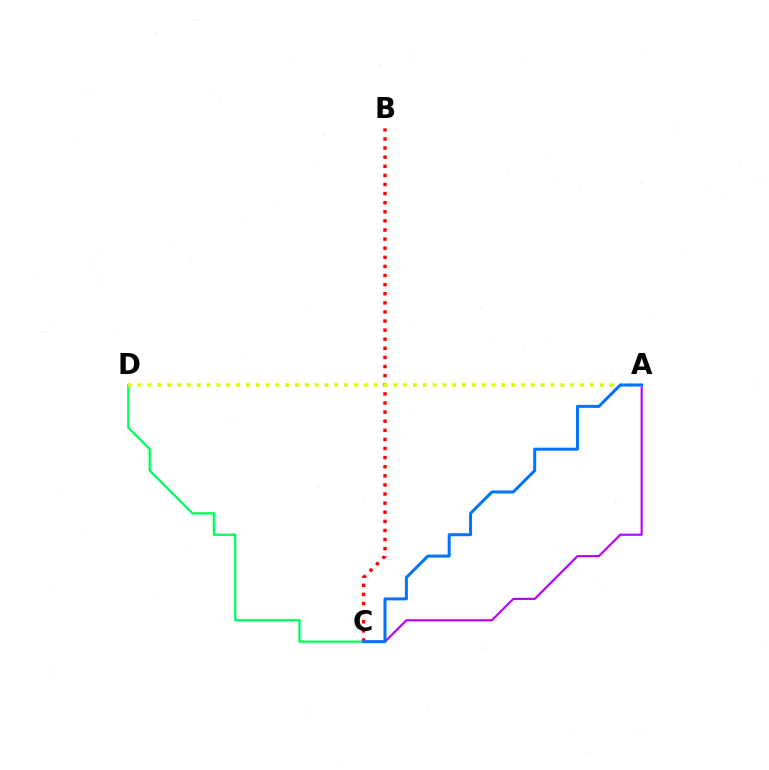{('C', 'D'): [{'color': '#00ff5c', 'line_style': 'solid', 'thickness': 1.67}], ('B', 'C'): [{'color': '#ff0000', 'line_style': 'dotted', 'thickness': 2.47}], ('A', 'C'): [{'color': '#b900ff', 'line_style': 'solid', 'thickness': 1.54}, {'color': '#0074ff', 'line_style': 'solid', 'thickness': 2.17}], ('A', 'D'): [{'color': '#d1ff00', 'line_style': 'dotted', 'thickness': 2.67}]}